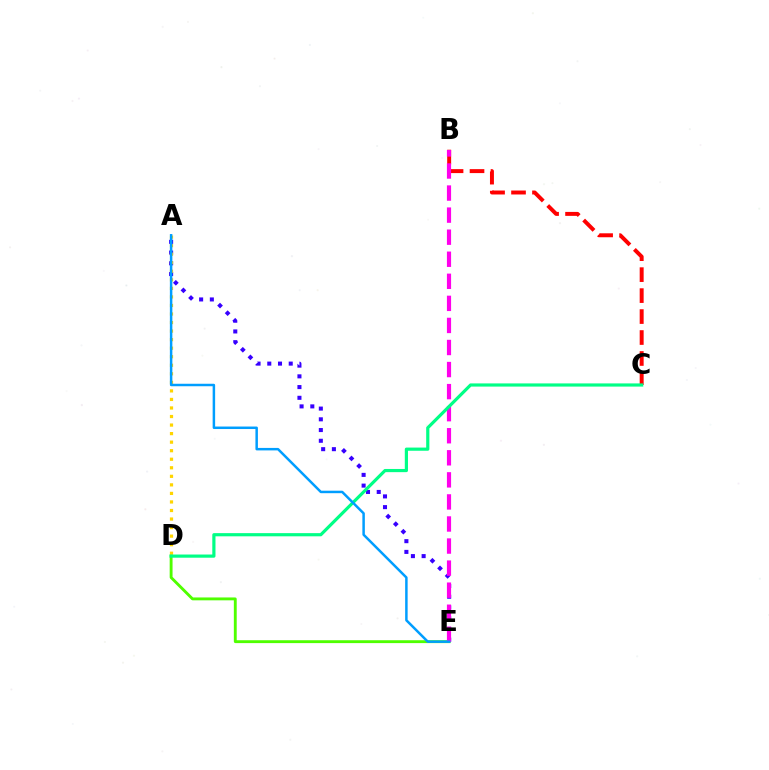{('B', 'C'): [{'color': '#ff0000', 'line_style': 'dashed', 'thickness': 2.85}], ('A', 'E'): [{'color': '#3700ff', 'line_style': 'dotted', 'thickness': 2.91}, {'color': '#009eff', 'line_style': 'solid', 'thickness': 1.79}], ('A', 'D'): [{'color': '#ffd500', 'line_style': 'dotted', 'thickness': 2.32}], ('D', 'E'): [{'color': '#4fff00', 'line_style': 'solid', 'thickness': 2.07}], ('B', 'E'): [{'color': '#ff00ed', 'line_style': 'dashed', 'thickness': 3.0}], ('C', 'D'): [{'color': '#00ff86', 'line_style': 'solid', 'thickness': 2.29}]}